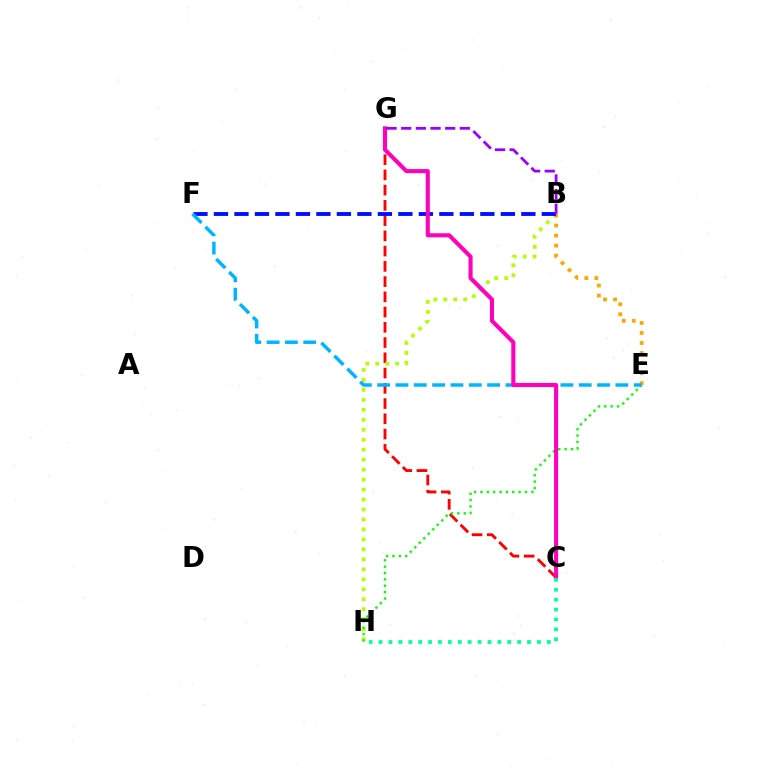{('C', 'G'): [{'color': '#ff0000', 'line_style': 'dashed', 'thickness': 2.07}, {'color': '#ff00bd', 'line_style': 'solid', 'thickness': 2.95}], ('B', 'H'): [{'color': '#b3ff00', 'line_style': 'dotted', 'thickness': 2.71}], ('B', 'E'): [{'color': '#ffa500', 'line_style': 'dotted', 'thickness': 2.72}], ('B', 'F'): [{'color': '#0010ff', 'line_style': 'dashed', 'thickness': 2.78}], ('E', 'H'): [{'color': '#08ff00', 'line_style': 'dotted', 'thickness': 1.73}], ('E', 'F'): [{'color': '#00b5ff', 'line_style': 'dashed', 'thickness': 2.49}], ('C', 'H'): [{'color': '#00ff9d', 'line_style': 'dotted', 'thickness': 2.69}], ('B', 'G'): [{'color': '#9b00ff', 'line_style': 'dashed', 'thickness': 1.99}]}